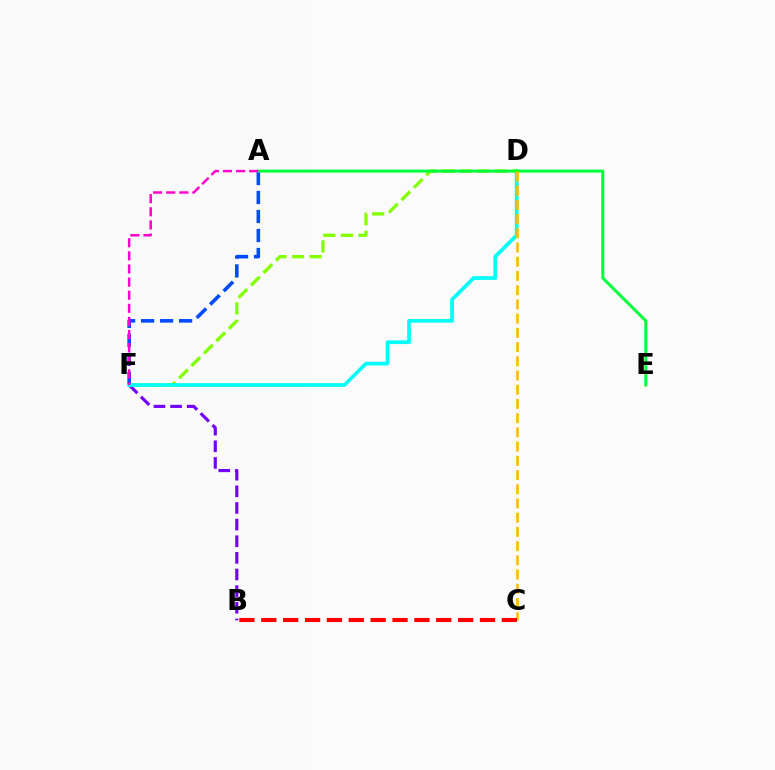{('B', 'F'): [{'color': '#7200ff', 'line_style': 'dashed', 'thickness': 2.26}], ('D', 'F'): [{'color': '#84ff00', 'line_style': 'dashed', 'thickness': 2.38}, {'color': '#00fff6', 'line_style': 'solid', 'thickness': 2.65}], ('A', 'F'): [{'color': '#004bff', 'line_style': 'dashed', 'thickness': 2.58}, {'color': '#ff00cf', 'line_style': 'dashed', 'thickness': 1.78}], ('A', 'E'): [{'color': '#00ff39', 'line_style': 'solid', 'thickness': 2.14}], ('C', 'D'): [{'color': '#ffbd00', 'line_style': 'dashed', 'thickness': 1.93}], ('B', 'C'): [{'color': '#ff0000', 'line_style': 'dashed', 'thickness': 2.97}]}